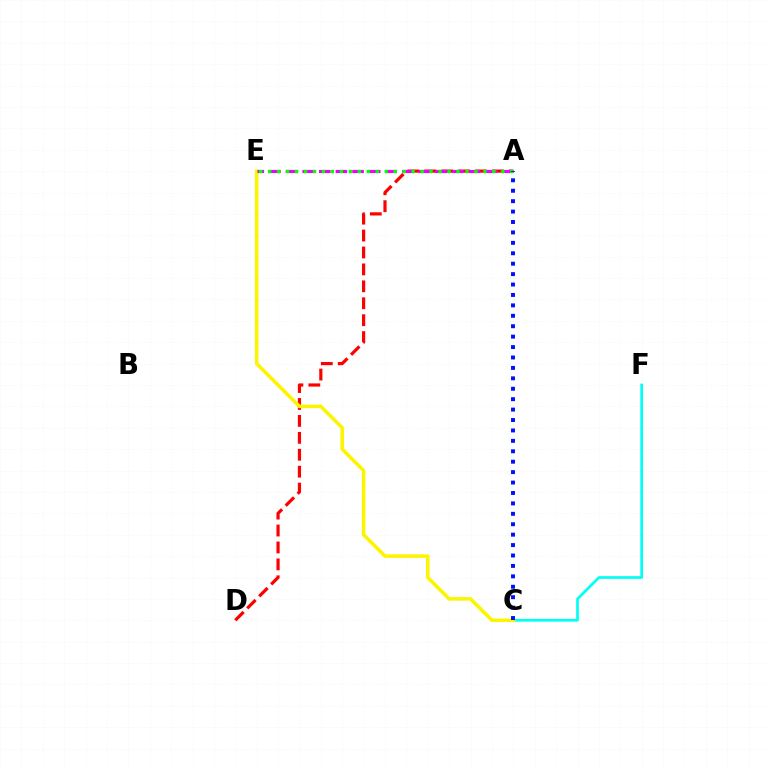{('C', 'F'): [{'color': '#00fff6', 'line_style': 'solid', 'thickness': 1.94}], ('A', 'D'): [{'color': '#ff0000', 'line_style': 'dashed', 'thickness': 2.3}], ('C', 'E'): [{'color': '#fcf500', 'line_style': 'solid', 'thickness': 2.55}], ('A', 'E'): [{'color': '#ee00ff', 'line_style': 'dashed', 'thickness': 2.26}, {'color': '#08ff00', 'line_style': 'dotted', 'thickness': 2.44}], ('A', 'C'): [{'color': '#0010ff', 'line_style': 'dotted', 'thickness': 2.83}]}